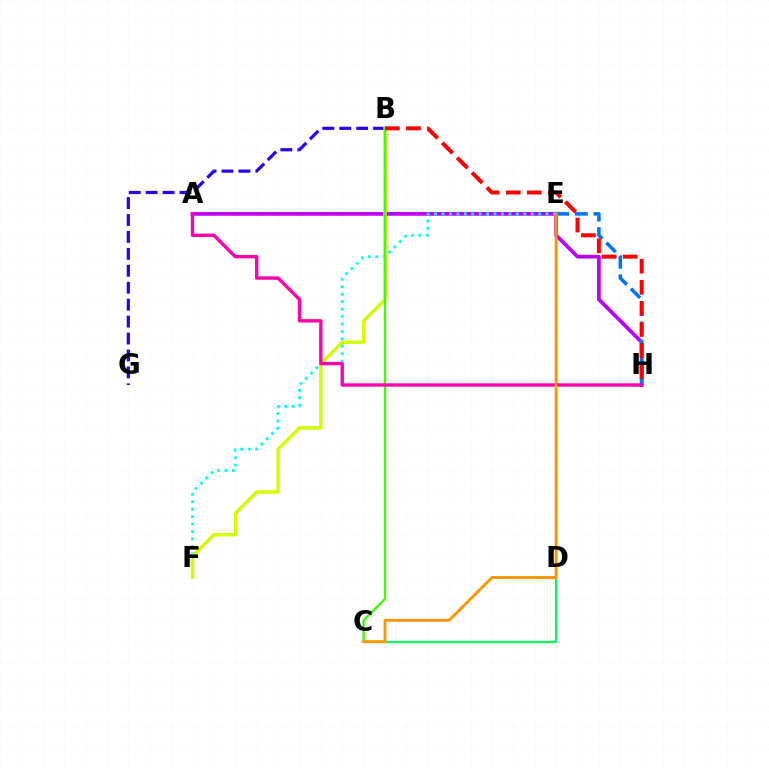{('A', 'H'): [{'color': '#b900ff', 'line_style': 'solid', 'thickness': 2.66}, {'color': '#ff00ac', 'line_style': 'solid', 'thickness': 2.43}], ('C', 'D'): [{'color': '#00ff5c', 'line_style': 'solid', 'thickness': 1.59}], ('E', 'F'): [{'color': '#00fff6', 'line_style': 'dotted', 'thickness': 2.02}], ('B', 'G'): [{'color': '#2500ff', 'line_style': 'dashed', 'thickness': 2.3}], ('B', 'F'): [{'color': '#d1ff00', 'line_style': 'solid', 'thickness': 2.48}], ('E', 'H'): [{'color': '#0074ff', 'line_style': 'dashed', 'thickness': 2.54}], ('B', 'C'): [{'color': '#3dff00', 'line_style': 'solid', 'thickness': 1.69}], ('B', 'H'): [{'color': '#ff0000', 'line_style': 'dashed', 'thickness': 2.86}], ('C', 'E'): [{'color': '#ff9400', 'line_style': 'solid', 'thickness': 2.06}]}